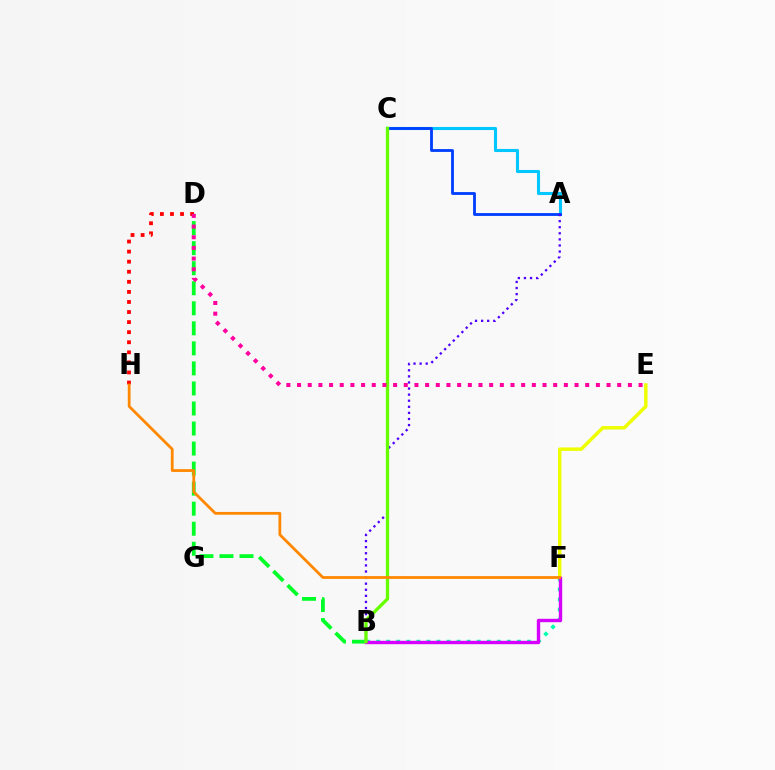{('B', 'D'): [{'color': '#00ff27', 'line_style': 'dashed', 'thickness': 2.72}], ('B', 'F'): [{'color': '#00ffaf', 'line_style': 'dotted', 'thickness': 2.73}, {'color': '#d600ff', 'line_style': 'solid', 'thickness': 2.43}], ('E', 'F'): [{'color': '#eeff00', 'line_style': 'solid', 'thickness': 2.49}], ('A', 'C'): [{'color': '#00c7ff', 'line_style': 'solid', 'thickness': 2.22}, {'color': '#003fff', 'line_style': 'solid', 'thickness': 2.04}], ('D', 'H'): [{'color': '#ff0000', 'line_style': 'dotted', 'thickness': 2.74}], ('A', 'B'): [{'color': '#4f00ff', 'line_style': 'dotted', 'thickness': 1.65}], ('B', 'C'): [{'color': '#66ff00', 'line_style': 'solid', 'thickness': 2.37}], ('F', 'H'): [{'color': '#ff8800', 'line_style': 'solid', 'thickness': 2.0}], ('D', 'E'): [{'color': '#ff00a0', 'line_style': 'dotted', 'thickness': 2.9}]}